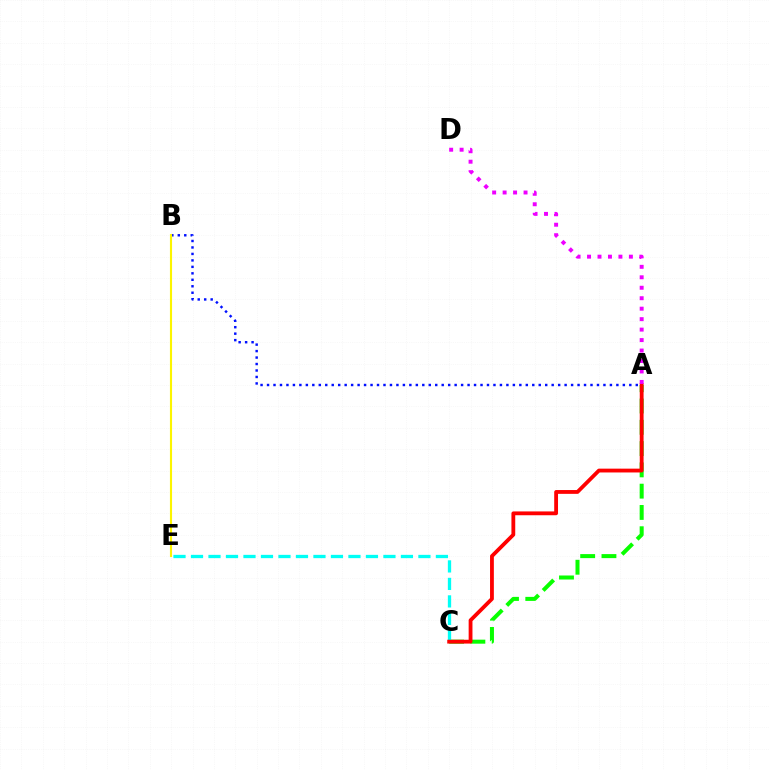{('A', 'C'): [{'color': '#08ff00', 'line_style': 'dashed', 'thickness': 2.89}, {'color': '#ff0000', 'line_style': 'solid', 'thickness': 2.75}], ('C', 'E'): [{'color': '#00fff6', 'line_style': 'dashed', 'thickness': 2.38}], ('A', 'D'): [{'color': '#ee00ff', 'line_style': 'dotted', 'thickness': 2.84}], ('A', 'B'): [{'color': '#0010ff', 'line_style': 'dotted', 'thickness': 1.76}], ('B', 'E'): [{'color': '#fcf500', 'line_style': 'solid', 'thickness': 1.53}]}